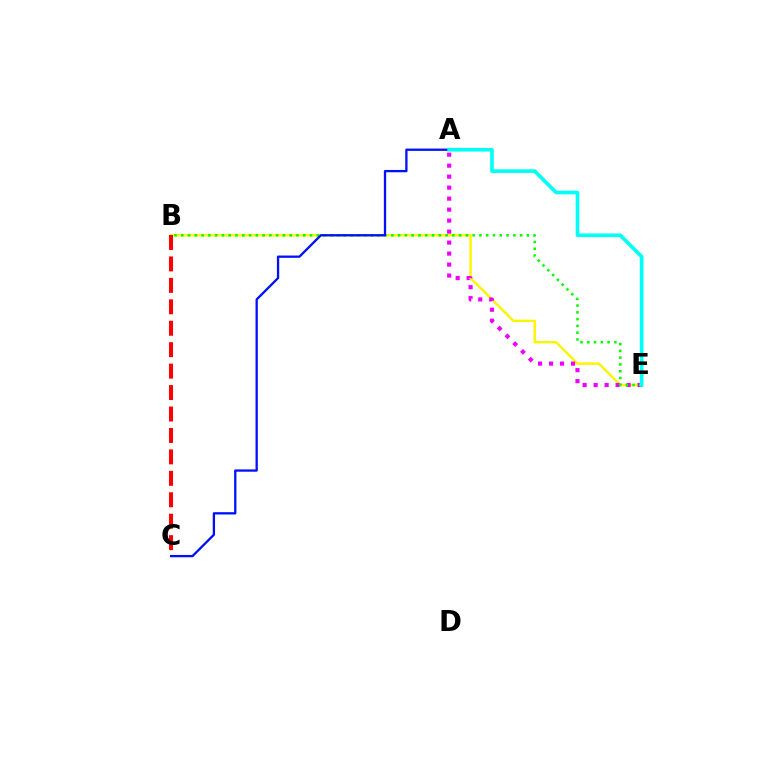{('B', 'E'): [{'color': '#fcf500', 'line_style': 'solid', 'thickness': 1.75}, {'color': '#08ff00', 'line_style': 'dotted', 'thickness': 1.84}], ('A', 'E'): [{'color': '#ee00ff', 'line_style': 'dotted', 'thickness': 2.99}, {'color': '#00fff6', 'line_style': 'solid', 'thickness': 2.63}], ('A', 'C'): [{'color': '#0010ff', 'line_style': 'solid', 'thickness': 1.66}], ('B', 'C'): [{'color': '#ff0000', 'line_style': 'dashed', 'thickness': 2.91}]}